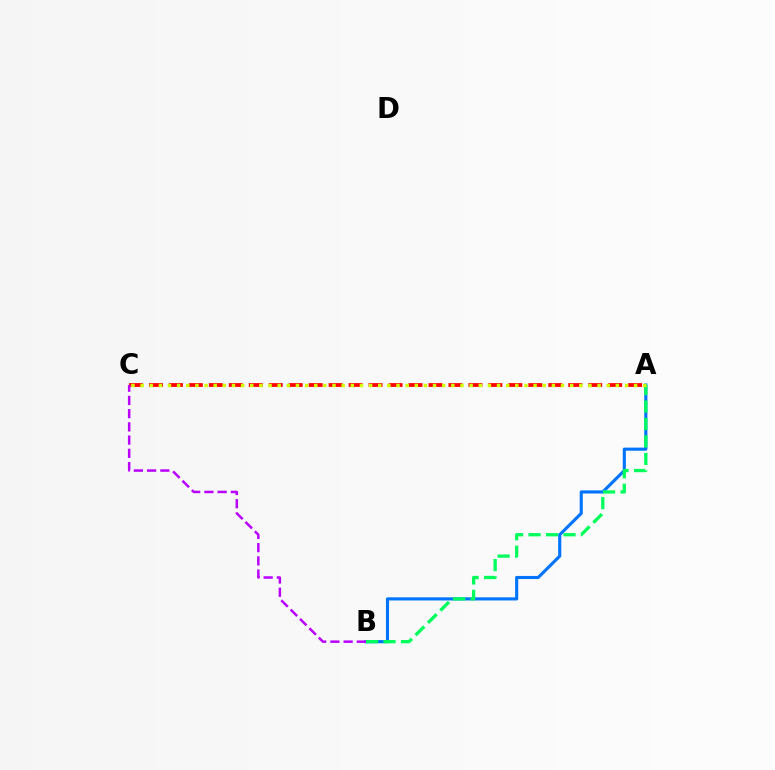{('A', 'B'): [{'color': '#0074ff', 'line_style': 'solid', 'thickness': 2.25}, {'color': '#00ff5c', 'line_style': 'dashed', 'thickness': 2.37}], ('A', 'C'): [{'color': '#ff0000', 'line_style': 'dashed', 'thickness': 2.71}, {'color': '#d1ff00', 'line_style': 'dotted', 'thickness': 2.48}], ('B', 'C'): [{'color': '#b900ff', 'line_style': 'dashed', 'thickness': 1.8}]}